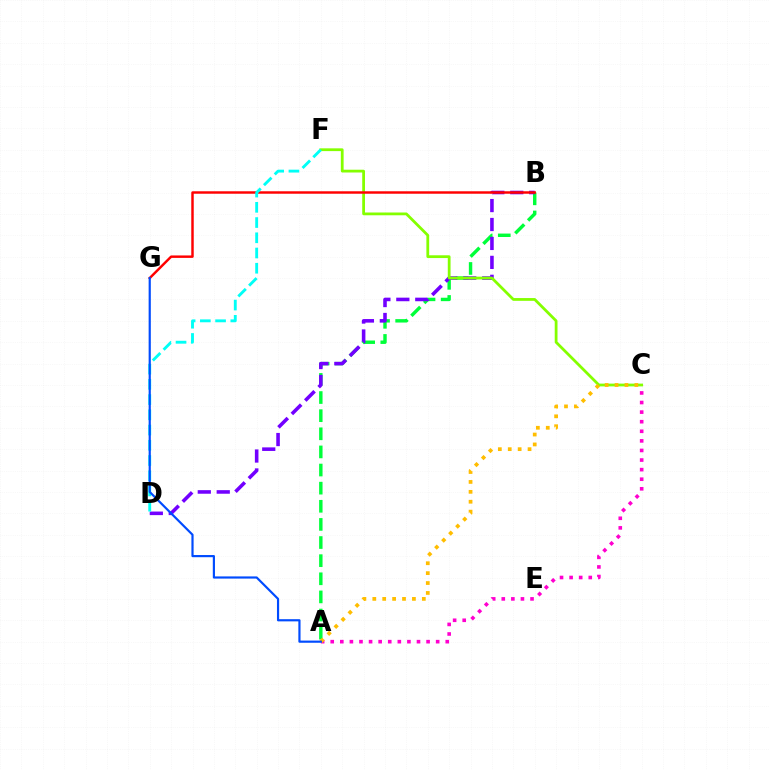{('A', 'B'): [{'color': '#00ff39', 'line_style': 'dashed', 'thickness': 2.46}], ('A', 'C'): [{'color': '#ff00cf', 'line_style': 'dotted', 'thickness': 2.6}, {'color': '#ffbd00', 'line_style': 'dotted', 'thickness': 2.69}], ('B', 'D'): [{'color': '#7200ff', 'line_style': 'dashed', 'thickness': 2.57}], ('C', 'F'): [{'color': '#84ff00', 'line_style': 'solid', 'thickness': 2.0}], ('B', 'G'): [{'color': '#ff0000', 'line_style': 'solid', 'thickness': 1.76}], ('D', 'F'): [{'color': '#00fff6', 'line_style': 'dashed', 'thickness': 2.07}], ('A', 'G'): [{'color': '#004bff', 'line_style': 'solid', 'thickness': 1.57}]}